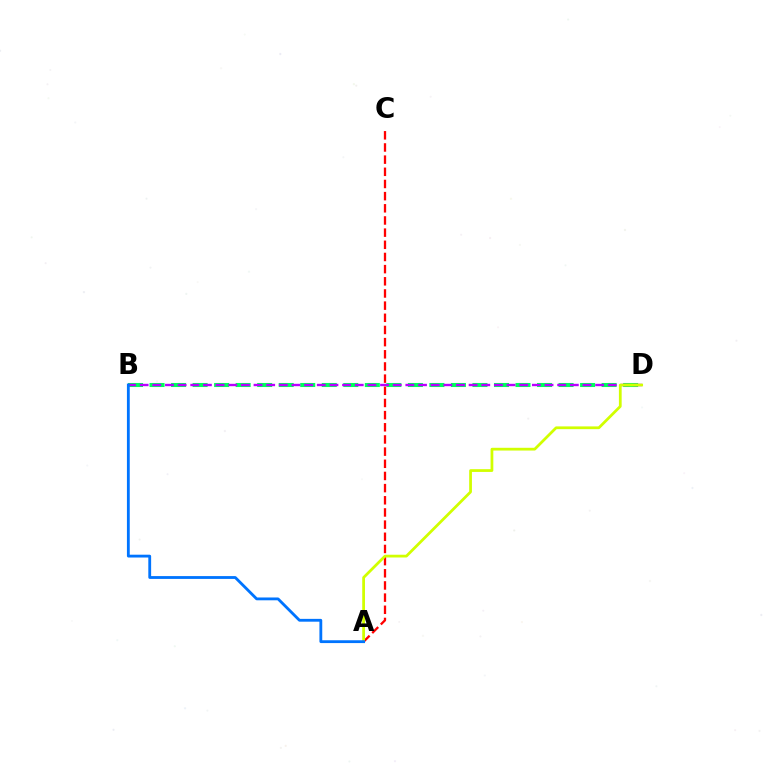{('B', 'D'): [{'color': '#00ff5c', 'line_style': 'dashed', 'thickness': 2.92}, {'color': '#b900ff', 'line_style': 'dashed', 'thickness': 1.72}], ('A', 'C'): [{'color': '#ff0000', 'line_style': 'dashed', 'thickness': 1.65}], ('A', 'D'): [{'color': '#d1ff00', 'line_style': 'solid', 'thickness': 1.99}], ('A', 'B'): [{'color': '#0074ff', 'line_style': 'solid', 'thickness': 2.03}]}